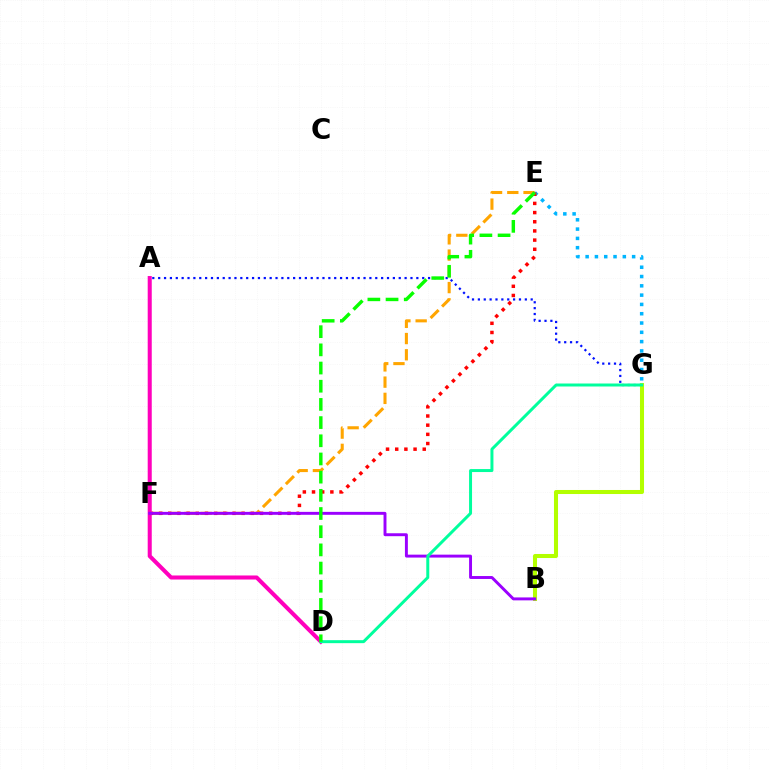{('A', 'G'): [{'color': '#0010ff', 'line_style': 'dotted', 'thickness': 1.59}], ('E', 'F'): [{'color': '#ffa500', 'line_style': 'dashed', 'thickness': 2.21}, {'color': '#ff0000', 'line_style': 'dotted', 'thickness': 2.49}], ('E', 'G'): [{'color': '#00b5ff', 'line_style': 'dotted', 'thickness': 2.53}], ('B', 'G'): [{'color': '#b3ff00', 'line_style': 'solid', 'thickness': 2.91}], ('A', 'D'): [{'color': '#ff00bd', 'line_style': 'solid', 'thickness': 2.91}], ('B', 'F'): [{'color': '#9b00ff', 'line_style': 'solid', 'thickness': 2.11}], ('D', 'G'): [{'color': '#00ff9d', 'line_style': 'solid', 'thickness': 2.15}], ('D', 'E'): [{'color': '#08ff00', 'line_style': 'dashed', 'thickness': 2.47}]}